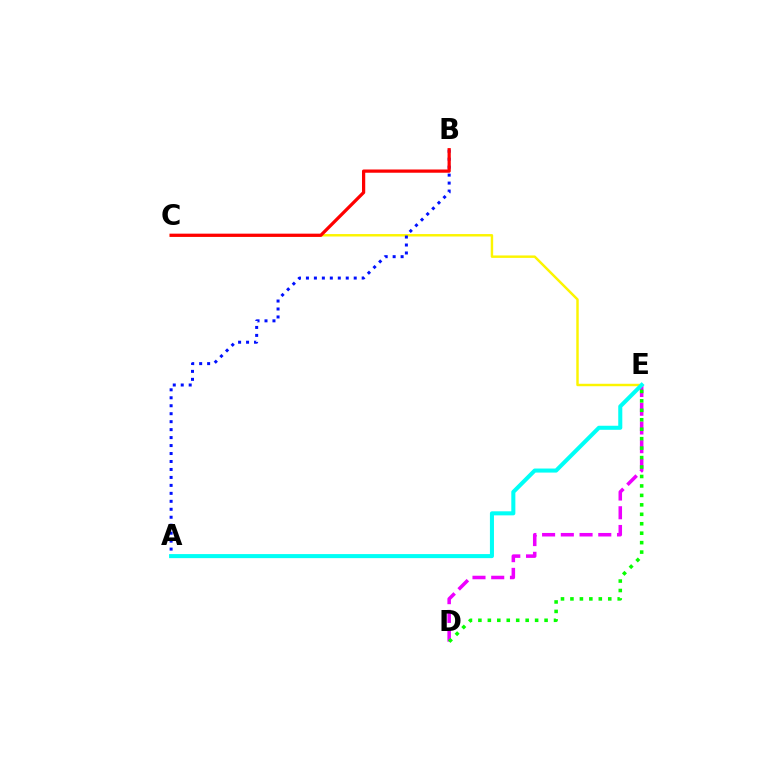{('D', 'E'): [{'color': '#ee00ff', 'line_style': 'dashed', 'thickness': 2.54}, {'color': '#08ff00', 'line_style': 'dotted', 'thickness': 2.57}], ('C', 'E'): [{'color': '#fcf500', 'line_style': 'solid', 'thickness': 1.76}], ('A', 'B'): [{'color': '#0010ff', 'line_style': 'dotted', 'thickness': 2.16}], ('B', 'C'): [{'color': '#ff0000', 'line_style': 'solid', 'thickness': 2.33}], ('A', 'E'): [{'color': '#00fff6', 'line_style': 'solid', 'thickness': 2.92}]}